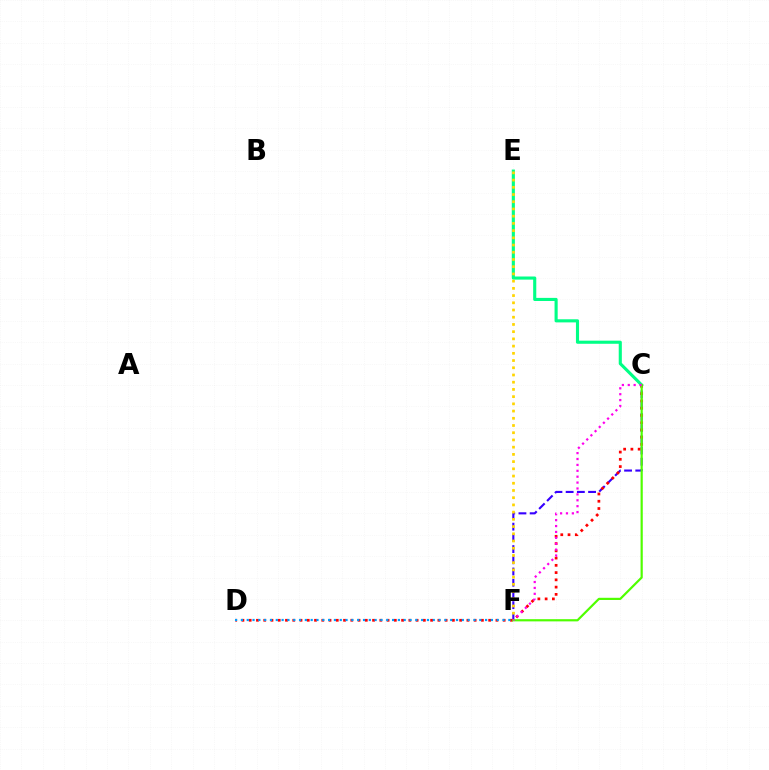{('C', 'F'): [{'color': '#3700ff', 'line_style': 'dashed', 'thickness': 1.52}, {'color': '#4fff00', 'line_style': 'solid', 'thickness': 1.58}, {'color': '#ff00ed', 'line_style': 'dotted', 'thickness': 1.6}], ('C', 'E'): [{'color': '#00ff86', 'line_style': 'solid', 'thickness': 2.24}], ('E', 'F'): [{'color': '#ffd500', 'line_style': 'dotted', 'thickness': 1.96}], ('C', 'D'): [{'color': '#ff0000', 'line_style': 'dotted', 'thickness': 1.97}], ('D', 'F'): [{'color': '#009eff', 'line_style': 'dotted', 'thickness': 1.58}]}